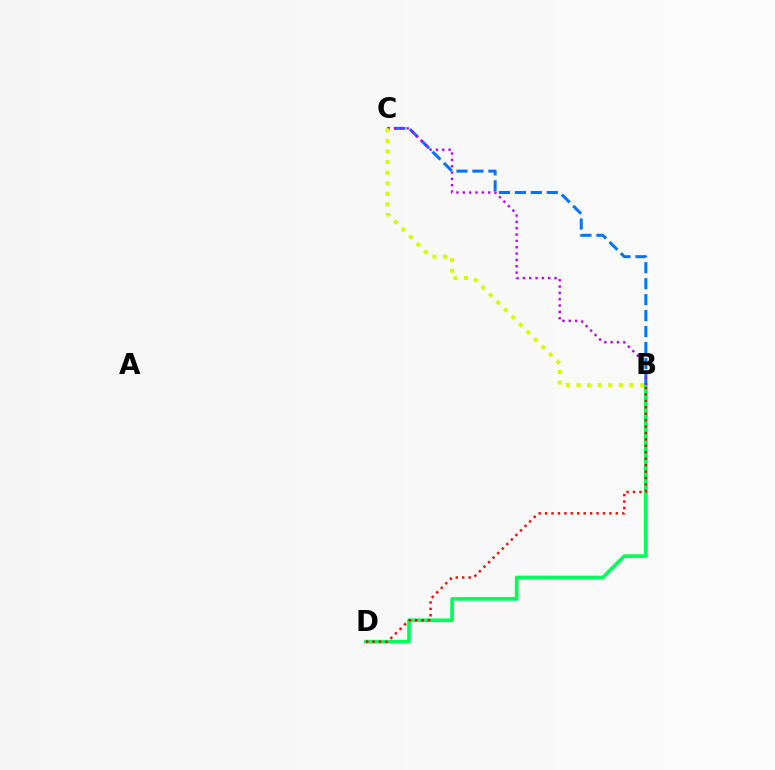{('B', 'C'): [{'color': '#0074ff', 'line_style': 'dashed', 'thickness': 2.17}, {'color': '#b900ff', 'line_style': 'dotted', 'thickness': 1.72}, {'color': '#d1ff00', 'line_style': 'dotted', 'thickness': 2.87}], ('B', 'D'): [{'color': '#00ff5c', 'line_style': 'solid', 'thickness': 2.64}, {'color': '#ff0000', 'line_style': 'dotted', 'thickness': 1.75}]}